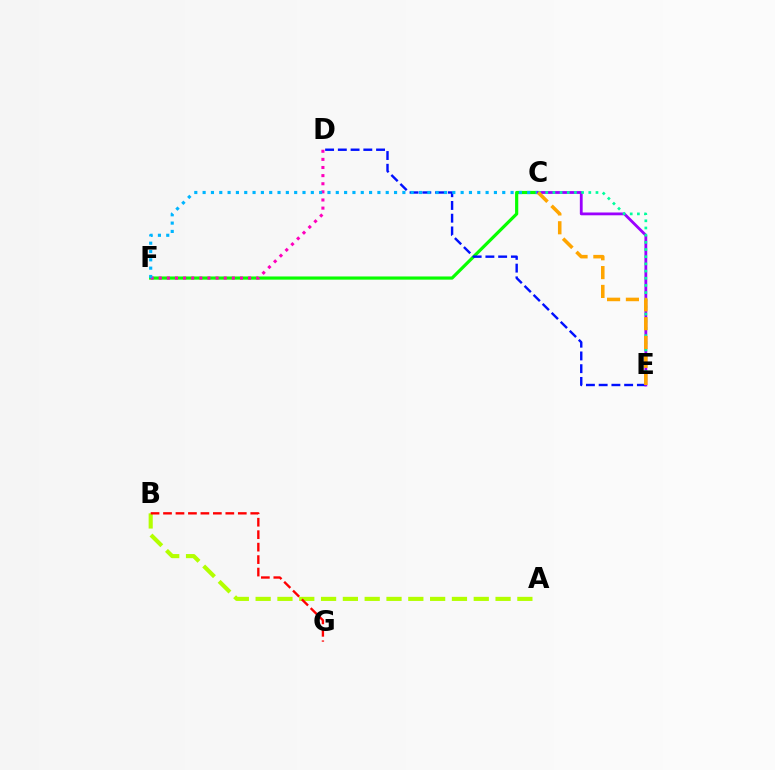{('C', 'F'): [{'color': '#08ff00', 'line_style': 'solid', 'thickness': 2.29}, {'color': '#00b5ff', 'line_style': 'dotted', 'thickness': 2.26}], ('D', 'F'): [{'color': '#ff00bd', 'line_style': 'dotted', 'thickness': 2.21}], ('D', 'E'): [{'color': '#0010ff', 'line_style': 'dashed', 'thickness': 1.73}], ('A', 'B'): [{'color': '#b3ff00', 'line_style': 'dashed', 'thickness': 2.96}], ('B', 'G'): [{'color': '#ff0000', 'line_style': 'dashed', 'thickness': 1.69}], ('C', 'E'): [{'color': '#9b00ff', 'line_style': 'solid', 'thickness': 2.02}, {'color': '#00ff9d', 'line_style': 'dotted', 'thickness': 1.95}, {'color': '#ffa500', 'line_style': 'dashed', 'thickness': 2.56}]}